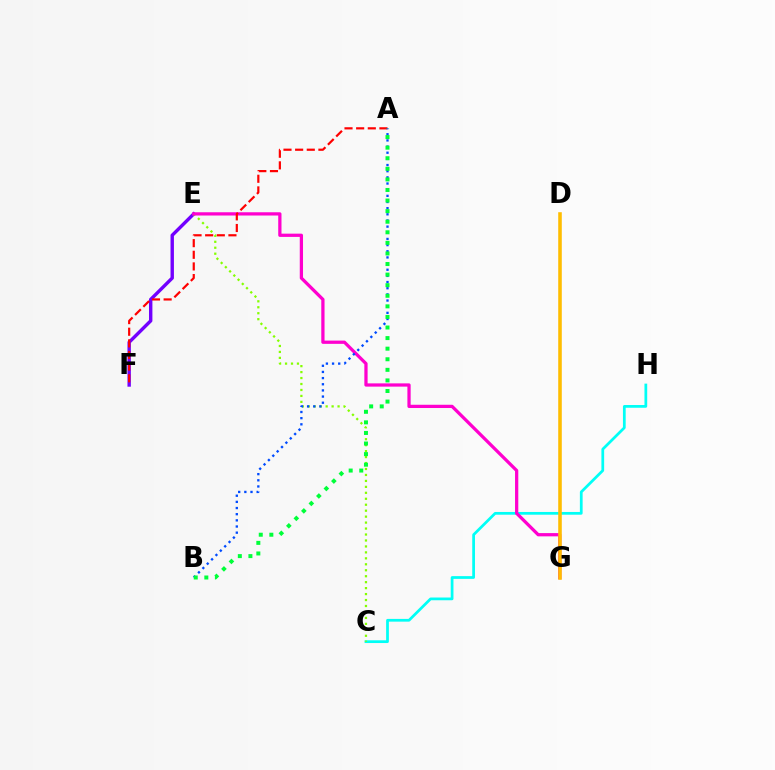{('C', 'H'): [{'color': '#00fff6', 'line_style': 'solid', 'thickness': 1.97}], ('E', 'F'): [{'color': '#7200ff', 'line_style': 'solid', 'thickness': 2.45}], ('C', 'E'): [{'color': '#84ff00', 'line_style': 'dotted', 'thickness': 1.62}], ('E', 'G'): [{'color': '#ff00cf', 'line_style': 'solid', 'thickness': 2.34}], ('D', 'G'): [{'color': '#ffbd00', 'line_style': 'solid', 'thickness': 2.57}], ('A', 'F'): [{'color': '#ff0000', 'line_style': 'dashed', 'thickness': 1.58}], ('A', 'B'): [{'color': '#004bff', 'line_style': 'dotted', 'thickness': 1.67}, {'color': '#00ff39', 'line_style': 'dotted', 'thickness': 2.87}]}